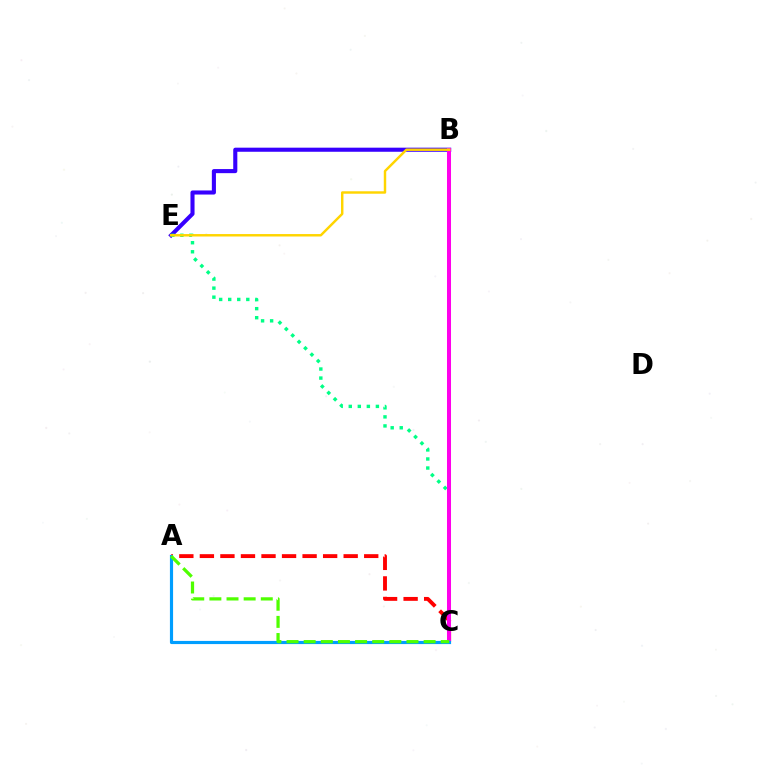{('A', 'C'): [{'color': '#ff0000', 'line_style': 'dashed', 'thickness': 2.79}, {'color': '#009eff', 'line_style': 'solid', 'thickness': 2.27}, {'color': '#4fff00', 'line_style': 'dashed', 'thickness': 2.33}], ('B', 'E'): [{'color': '#3700ff', 'line_style': 'solid', 'thickness': 2.94}, {'color': '#ffd500', 'line_style': 'solid', 'thickness': 1.76}], ('C', 'E'): [{'color': '#00ff86', 'line_style': 'dotted', 'thickness': 2.46}], ('B', 'C'): [{'color': '#ff00ed', 'line_style': 'solid', 'thickness': 2.89}]}